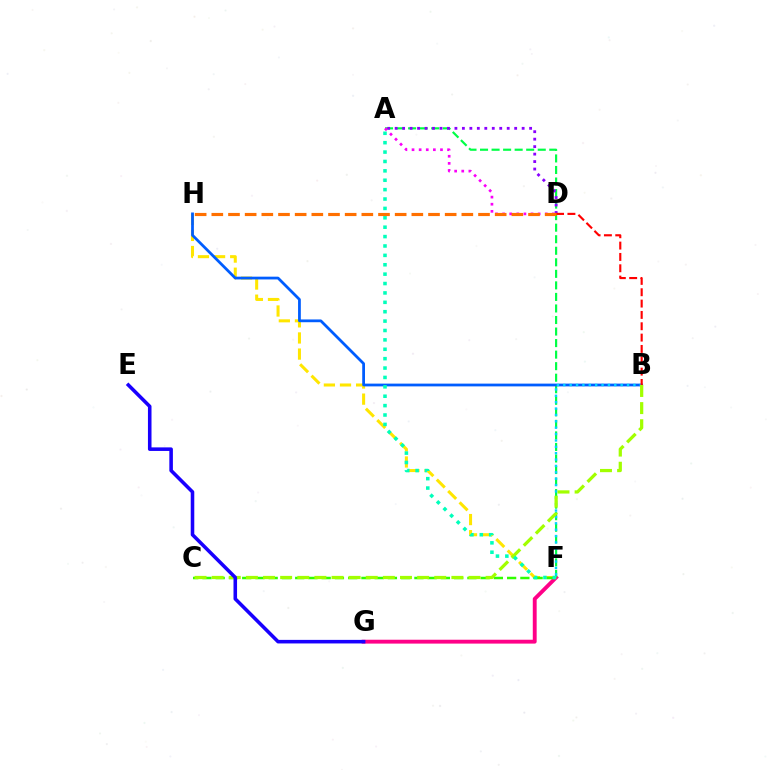{('F', 'G'): [{'color': '#ff0088', 'line_style': 'solid', 'thickness': 2.79}], ('A', 'F'): [{'color': '#00ff45', 'line_style': 'dashed', 'thickness': 1.57}, {'color': '#00ffbb', 'line_style': 'dotted', 'thickness': 2.55}], ('F', 'H'): [{'color': '#ffe600', 'line_style': 'dashed', 'thickness': 2.19}], ('B', 'H'): [{'color': '#005dff', 'line_style': 'solid', 'thickness': 1.99}], ('B', 'F'): [{'color': '#00d3ff', 'line_style': 'dotted', 'thickness': 1.73}], ('C', 'F'): [{'color': '#31ff00', 'line_style': 'dashed', 'thickness': 1.8}], ('B', 'C'): [{'color': '#a2ff00', 'line_style': 'dashed', 'thickness': 2.33}], ('E', 'G'): [{'color': '#1900ff', 'line_style': 'solid', 'thickness': 2.57}], ('A', 'D'): [{'color': '#8a00ff', 'line_style': 'dotted', 'thickness': 2.03}, {'color': '#fa00f9', 'line_style': 'dotted', 'thickness': 1.93}], ('B', 'D'): [{'color': '#ff0000', 'line_style': 'dashed', 'thickness': 1.54}], ('D', 'H'): [{'color': '#ff7000', 'line_style': 'dashed', 'thickness': 2.26}]}